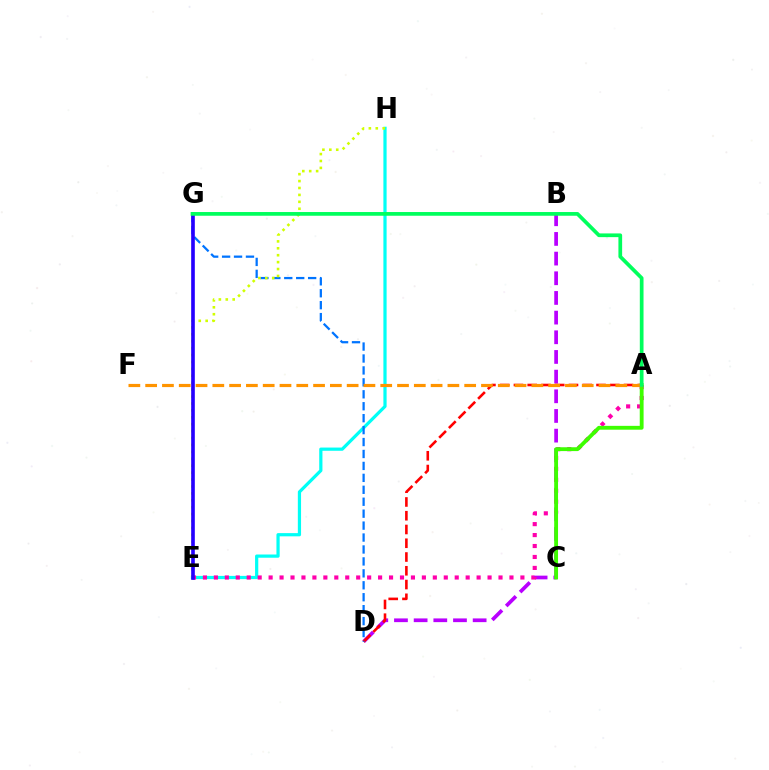{('E', 'H'): [{'color': '#00fff6', 'line_style': 'solid', 'thickness': 2.32}, {'color': '#d1ff00', 'line_style': 'dotted', 'thickness': 1.88}], ('B', 'D'): [{'color': '#b900ff', 'line_style': 'dashed', 'thickness': 2.67}], ('A', 'E'): [{'color': '#ff00ac', 'line_style': 'dotted', 'thickness': 2.97}], ('A', 'D'): [{'color': '#ff0000', 'line_style': 'dashed', 'thickness': 1.87}], ('A', 'C'): [{'color': '#3dff00', 'line_style': 'solid', 'thickness': 2.77}], ('D', 'G'): [{'color': '#0074ff', 'line_style': 'dashed', 'thickness': 1.62}], ('E', 'G'): [{'color': '#2500ff', 'line_style': 'solid', 'thickness': 2.62}], ('A', 'F'): [{'color': '#ff9400', 'line_style': 'dashed', 'thickness': 2.28}], ('A', 'G'): [{'color': '#00ff5c', 'line_style': 'solid', 'thickness': 2.68}]}